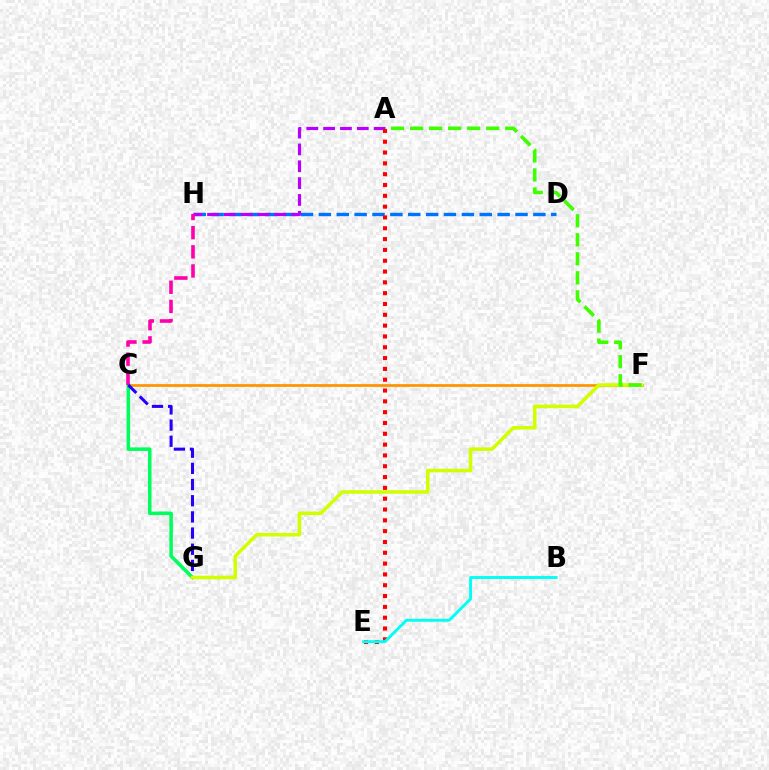{('D', 'H'): [{'color': '#0074ff', 'line_style': 'dashed', 'thickness': 2.43}], ('A', 'H'): [{'color': '#b900ff', 'line_style': 'dashed', 'thickness': 2.29}], ('C', 'F'): [{'color': '#ff9400', 'line_style': 'solid', 'thickness': 1.97}], ('C', 'G'): [{'color': '#00ff5c', 'line_style': 'solid', 'thickness': 2.56}, {'color': '#2500ff', 'line_style': 'dashed', 'thickness': 2.2}], ('C', 'H'): [{'color': '#ff00ac', 'line_style': 'dashed', 'thickness': 2.6}], ('A', 'E'): [{'color': '#ff0000', 'line_style': 'dotted', 'thickness': 2.94}], ('F', 'G'): [{'color': '#d1ff00', 'line_style': 'solid', 'thickness': 2.55}], ('B', 'E'): [{'color': '#00fff6', 'line_style': 'solid', 'thickness': 2.1}], ('A', 'F'): [{'color': '#3dff00', 'line_style': 'dashed', 'thickness': 2.58}]}